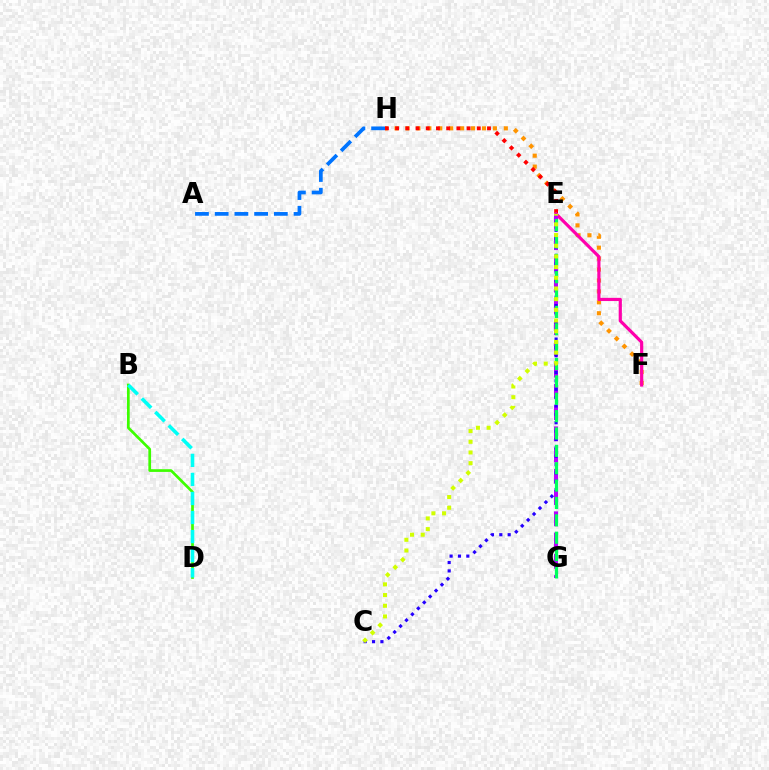{('B', 'D'): [{'color': '#3dff00', 'line_style': 'solid', 'thickness': 1.96}, {'color': '#00fff6', 'line_style': 'dashed', 'thickness': 2.59}], ('F', 'H'): [{'color': '#ff9400', 'line_style': 'dotted', 'thickness': 2.97}], ('E', 'H'): [{'color': '#ff0000', 'line_style': 'dotted', 'thickness': 2.77}], ('E', 'F'): [{'color': '#ff00ac', 'line_style': 'solid', 'thickness': 2.29}], ('E', 'G'): [{'color': '#b900ff', 'line_style': 'dashed', 'thickness': 2.89}, {'color': '#00ff5c', 'line_style': 'dashed', 'thickness': 2.36}], ('C', 'E'): [{'color': '#2500ff', 'line_style': 'dotted', 'thickness': 2.27}, {'color': '#d1ff00', 'line_style': 'dotted', 'thickness': 2.9}], ('A', 'H'): [{'color': '#0074ff', 'line_style': 'dashed', 'thickness': 2.68}]}